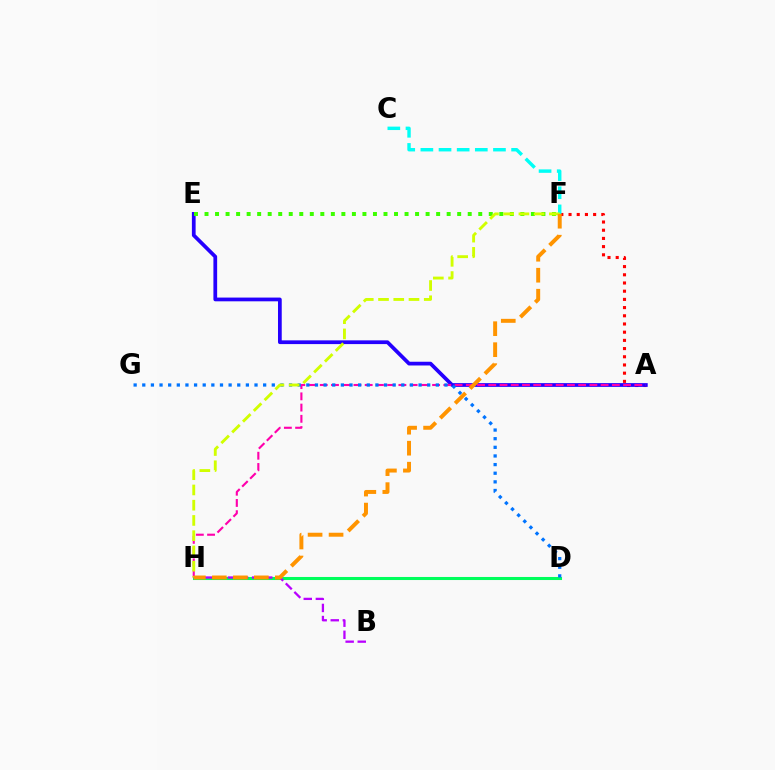{('D', 'H'): [{'color': '#00ff5c', 'line_style': 'solid', 'thickness': 2.21}], ('A', 'F'): [{'color': '#ff0000', 'line_style': 'dotted', 'thickness': 2.23}], ('A', 'E'): [{'color': '#2500ff', 'line_style': 'solid', 'thickness': 2.69}], ('C', 'F'): [{'color': '#00fff6', 'line_style': 'dashed', 'thickness': 2.46}], ('A', 'H'): [{'color': '#ff00ac', 'line_style': 'dashed', 'thickness': 1.53}], ('D', 'G'): [{'color': '#0074ff', 'line_style': 'dotted', 'thickness': 2.35}], ('E', 'F'): [{'color': '#3dff00', 'line_style': 'dotted', 'thickness': 2.86}], ('F', 'H'): [{'color': '#d1ff00', 'line_style': 'dashed', 'thickness': 2.07}, {'color': '#ff9400', 'line_style': 'dashed', 'thickness': 2.85}], ('B', 'H'): [{'color': '#b900ff', 'line_style': 'dashed', 'thickness': 1.64}]}